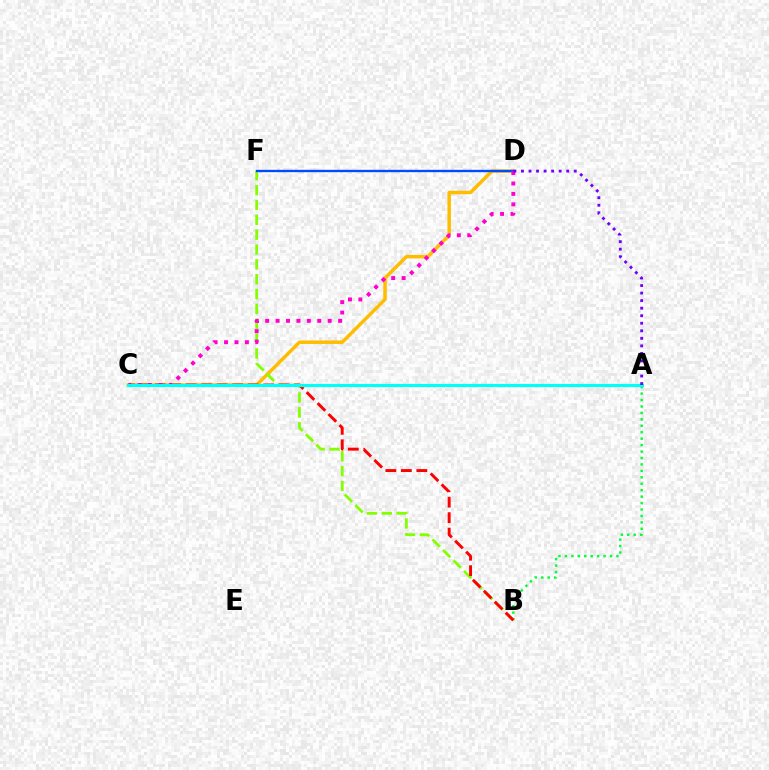{('C', 'D'): [{'color': '#ffbd00', 'line_style': 'solid', 'thickness': 2.5}, {'color': '#ff00cf', 'line_style': 'dotted', 'thickness': 2.83}], ('A', 'B'): [{'color': '#00ff39', 'line_style': 'dotted', 'thickness': 1.75}], ('B', 'F'): [{'color': '#84ff00', 'line_style': 'dashed', 'thickness': 2.02}], ('D', 'F'): [{'color': '#004bff', 'line_style': 'solid', 'thickness': 1.7}], ('B', 'C'): [{'color': '#ff0000', 'line_style': 'dashed', 'thickness': 2.1}], ('A', 'C'): [{'color': '#00fff6', 'line_style': 'solid', 'thickness': 2.24}], ('A', 'D'): [{'color': '#7200ff', 'line_style': 'dotted', 'thickness': 2.05}]}